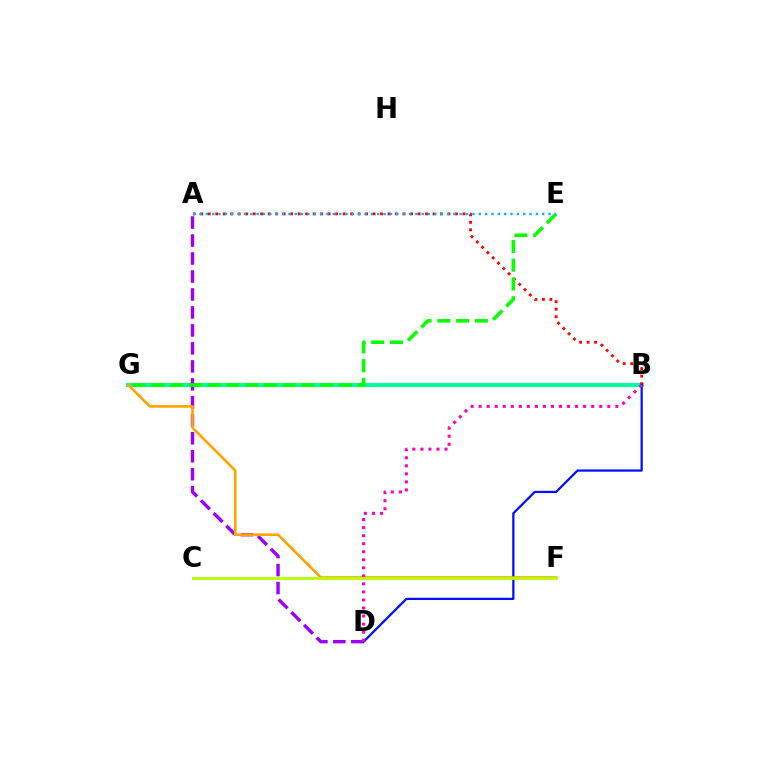{('B', 'G'): [{'color': '#00ff9d', 'line_style': 'solid', 'thickness': 2.93}], ('A', 'D'): [{'color': '#9b00ff', 'line_style': 'dashed', 'thickness': 2.44}], ('A', 'B'): [{'color': '#ff0000', 'line_style': 'dotted', 'thickness': 2.04}], ('B', 'D'): [{'color': '#0010ff', 'line_style': 'solid', 'thickness': 1.62}, {'color': '#ff00bd', 'line_style': 'dotted', 'thickness': 2.19}], ('F', 'G'): [{'color': '#ffa500', 'line_style': 'solid', 'thickness': 1.9}], ('E', 'G'): [{'color': '#08ff00', 'line_style': 'dashed', 'thickness': 2.55}], ('C', 'F'): [{'color': '#b3ff00', 'line_style': 'solid', 'thickness': 2.03}], ('A', 'E'): [{'color': '#00b5ff', 'line_style': 'dotted', 'thickness': 1.72}]}